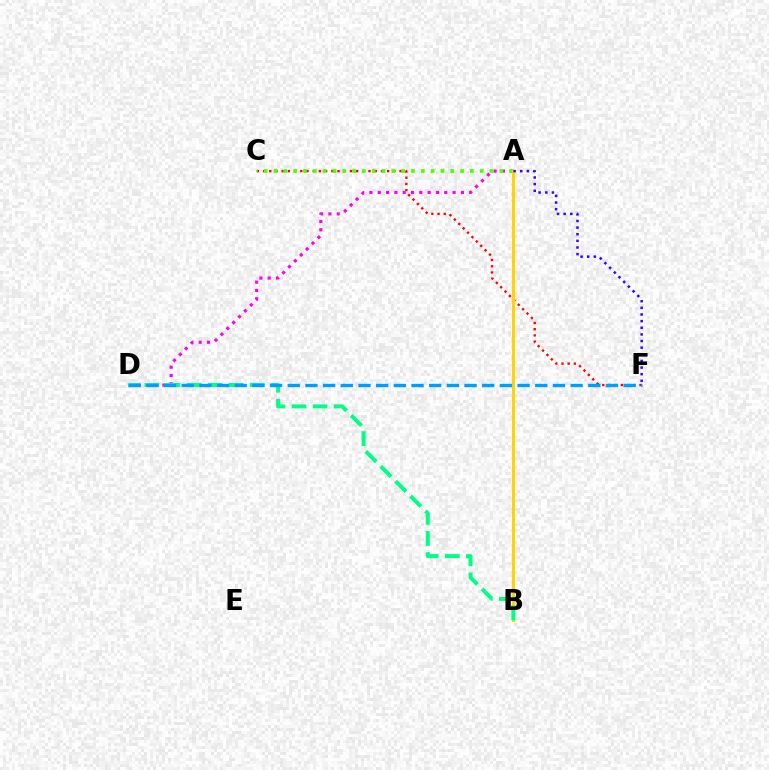{('C', 'F'): [{'color': '#ff0000', 'line_style': 'dotted', 'thickness': 1.69}], ('A', 'D'): [{'color': '#ff00ed', 'line_style': 'dotted', 'thickness': 2.26}], ('A', 'C'): [{'color': '#4fff00', 'line_style': 'dotted', 'thickness': 2.67}], ('A', 'B'): [{'color': '#ffd500', 'line_style': 'solid', 'thickness': 2.2}], ('B', 'D'): [{'color': '#00ff86', 'line_style': 'dashed', 'thickness': 2.86}], ('D', 'F'): [{'color': '#009eff', 'line_style': 'dashed', 'thickness': 2.4}], ('A', 'F'): [{'color': '#3700ff', 'line_style': 'dotted', 'thickness': 1.8}]}